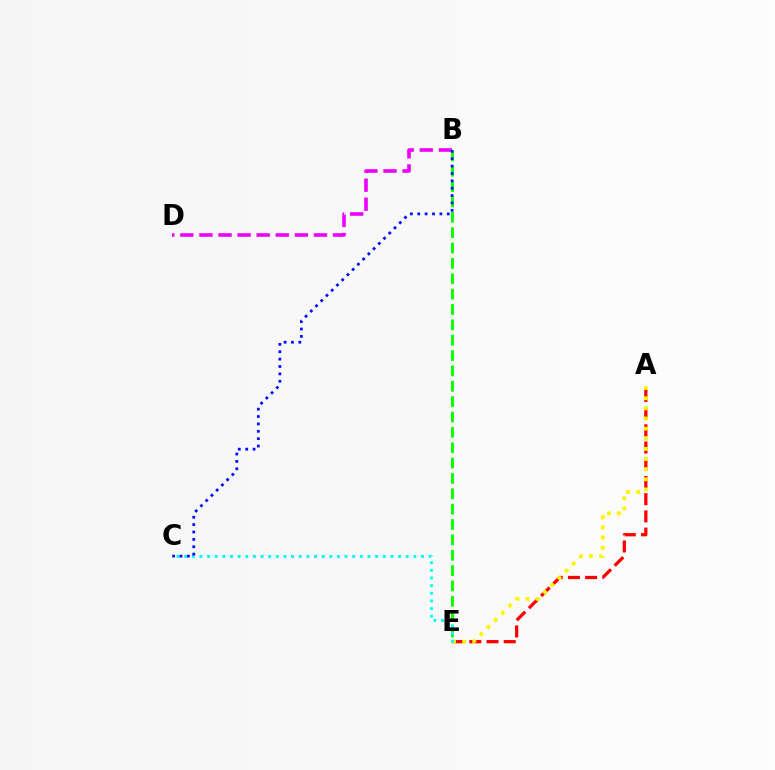{('A', 'E'): [{'color': '#ff0000', 'line_style': 'dashed', 'thickness': 2.34}, {'color': '#fcf500', 'line_style': 'dotted', 'thickness': 2.75}], ('B', 'D'): [{'color': '#ee00ff', 'line_style': 'dashed', 'thickness': 2.59}], ('B', 'E'): [{'color': '#08ff00', 'line_style': 'dashed', 'thickness': 2.09}], ('C', 'E'): [{'color': '#00fff6', 'line_style': 'dotted', 'thickness': 2.08}], ('B', 'C'): [{'color': '#0010ff', 'line_style': 'dotted', 'thickness': 2.0}]}